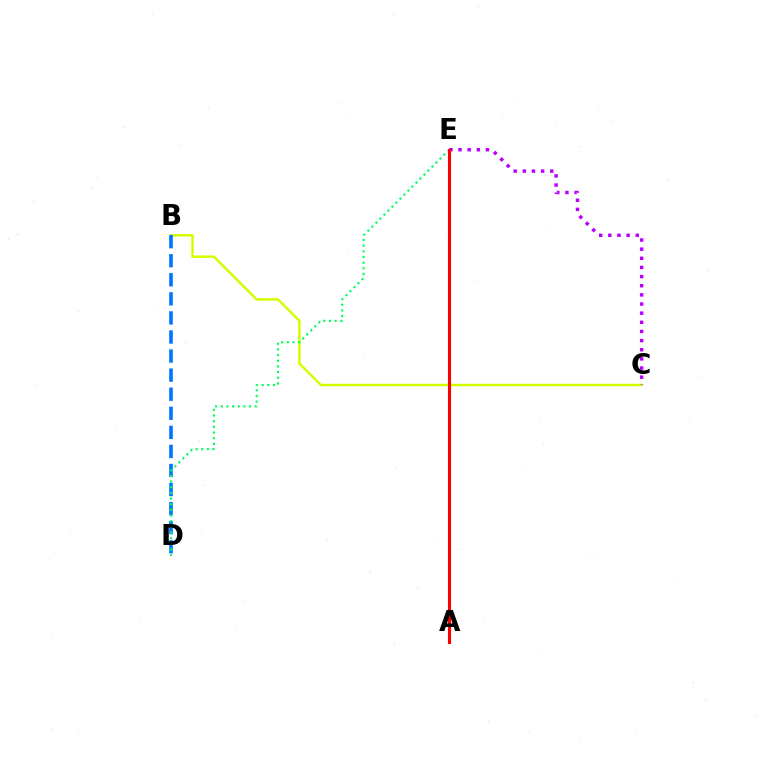{('B', 'C'): [{'color': '#d1ff00', 'line_style': 'solid', 'thickness': 1.76}], ('B', 'D'): [{'color': '#0074ff', 'line_style': 'dashed', 'thickness': 2.59}], ('C', 'E'): [{'color': '#b900ff', 'line_style': 'dotted', 'thickness': 2.48}], ('D', 'E'): [{'color': '#00ff5c', 'line_style': 'dotted', 'thickness': 1.54}], ('A', 'E'): [{'color': '#ff0000', 'line_style': 'solid', 'thickness': 2.24}]}